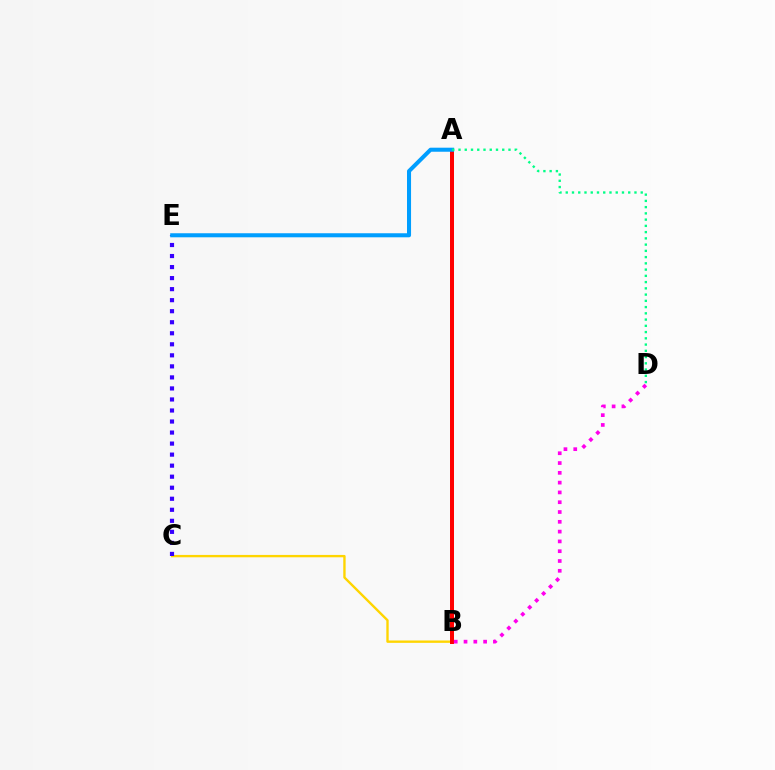{('B', 'C'): [{'color': '#ffd500', 'line_style': 'solid', 'thickness': 1.7}], ('A', 'B'): [{'color': '#4fff00', 'line_style': 'dashed', 'thickness': 1.78}, {'color': '#ff0000', 'line_style': 'solid', 'thickness': 2.87}], ('C', 'E'): [{'color': '#3700ff', 'line_style': 'dotted', 'thickness': 3.0}], ('A', 'E'): [{'color': '#009eff', 'line_style': 'solid', 'thickness': 2.91}], ('B', 'D'): [{'color': '#ff00ed', 'line_style': 'dotted', 'thickness': 2.66}], ('A', 'D'): [{'color': '#00ff86', 'line_style': 'dotted', 'thickness': 1.7}]}